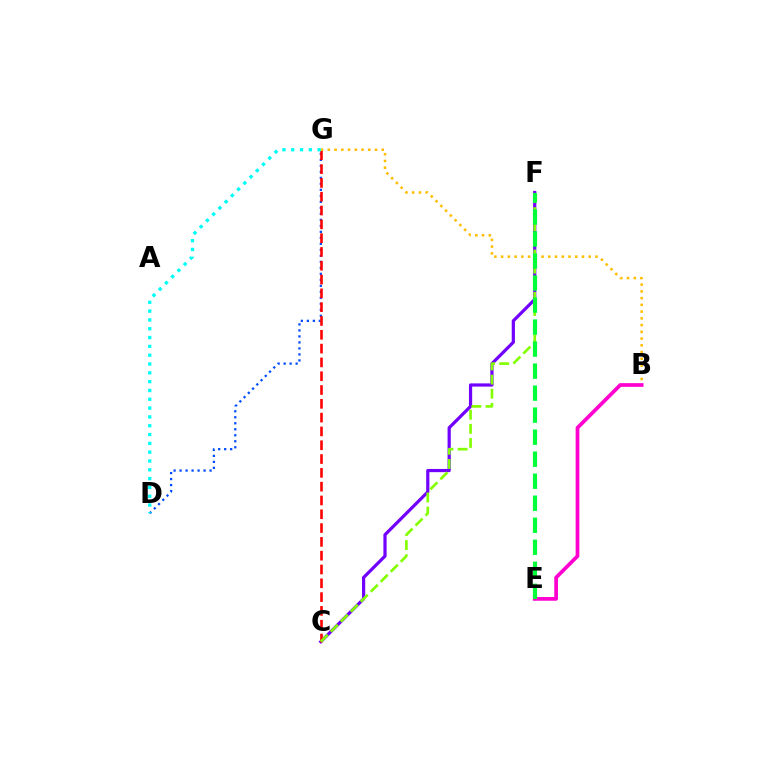{('C', 'F'): [{'color': '#7200ff', 'line_style': 'solid', 'thickness': 2.31}, {'color': '#84ff00', 'line_style': 'dashed', 'thickness': 1.92}], ('D', 'G'): [{'color': '#004bff', 'line_style': 'dotted', 'thickness': 1.63}, {'color': '#00fff6', 'line_style': 'dotted', 'thickness': 2.4}], ('C', 'G'): [{'color': '#ff0000', 'line_style': 'dashed', 'thickness': 1.88}], ('B', 'G'): [{'color': '#ffbd00', 'line_style': 'dotted', 'thickness': 1.83}], ('B', 'E'): [{'color': '#ff00cf', 'line_style': 'solid', 'thickness': 2.67}], ('E', 'F'): [{'color': '#00ff39', 'line_style': 'dashed', 'thickness': 2.99}]}